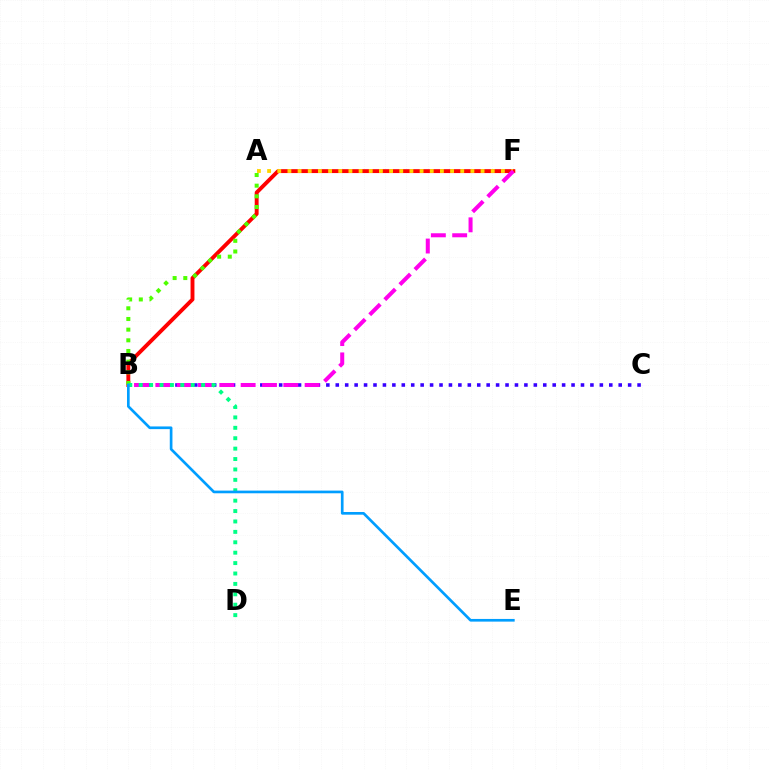{('B', 'F'): [{'color': '#ff0000', 'line_style': 'solid', 'thickness': 2.8}, {'color': '#ff00ed', 'line_style': 'dashed', 'thickness': 2.9}], ('B', 'C'): [{'color': '#3700ff', 'line_style': 'dotted', 'thickness': 2.56}], ('A', 'F'): [{'color': '#ffd500', 'line_style': 'dotted', 'thickness': 2.76}], ('A', 'B'): [{'color': '#4fff00', 'line_style': 'dotted', 'thickness': 2.9}], ('B', 'D'): [{'color': '#00ff86', 'line_style': 'dotted', 'thickness': 2.83}], ('B', 'E'): [{'color': '#009eff', 'line_style': 'solid', 'thickness': 1.93}]}